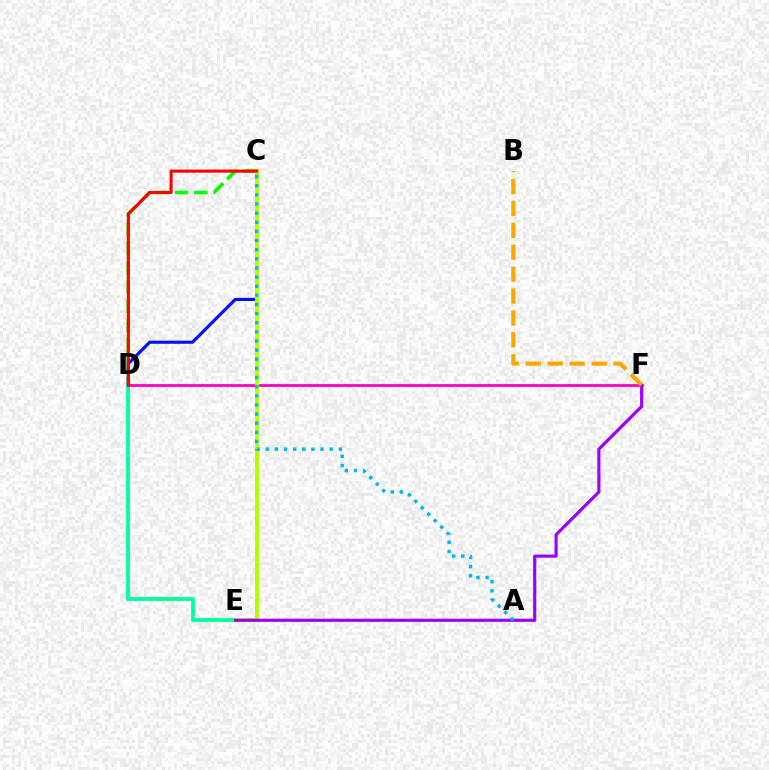{('C', 'D'): [{'color': '#08ff00', 'line_style': 'dashed', 'thickness': 2.63}, {'color': '#0010ff', 'line_style': 'solid', 'thickness': 2.24}, {'color': '#ff0000', 'line_style': 'solid', 'thickness': 2.22}], ('D', 'E'): [{'color': '#00ff9d', 'line_style': 'solid', 'thickness': 2.74}], ('D', 'F'): [{'color': '#ff00bd', 'line_style': 'solid', 'thickness': 1.99}], ('C', 'E'): [{'color': '#b3ff00', 'line_style': 'solid', 'thickness': 2.83}], ('E', 'F'): [{'color': '#9b00ff', 'line_style': 'solid', 'thickness': 2.27}], ('A', 'C'): [{'color': '#00b5ff', 'line_style': 'dotted', 'thickness': 2.48}], ('B', 'F'): [{'color': '#ffa500', 'line_style': 'dashed', 'thickness': 2.98}]}